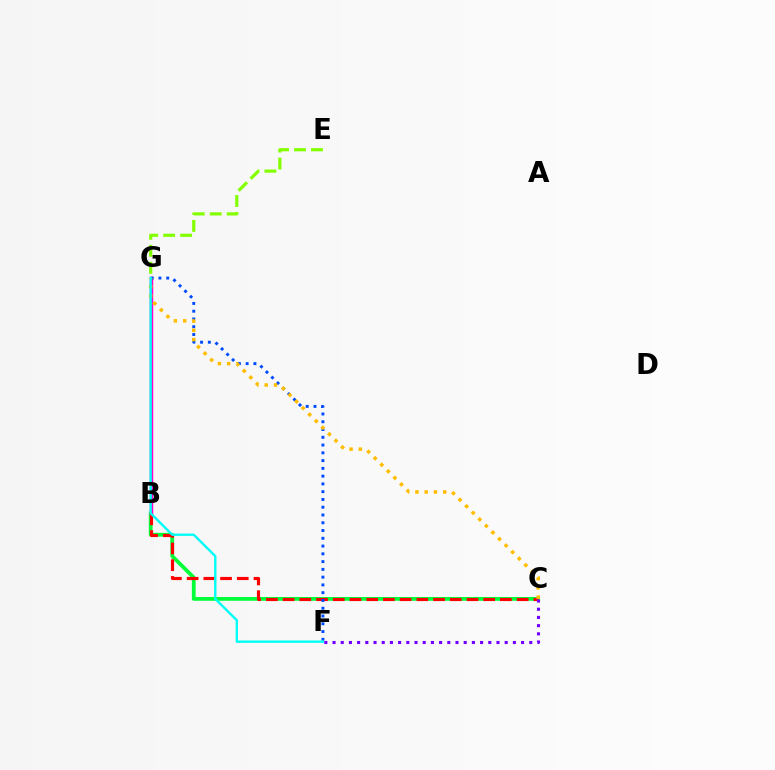{('B', 'C'): [{'color': '#00ff39', 'line_style': 'solid', 'thickness': 2.72}, {'color': '#ff0000', 'line_style': 'dashed', 'thickness': 2.27}], ('B', 'G'): [{'color': '#ff00cf', 'line_style': 'solid', 'thickness': 2.49}], ('F', 'G'): [{'color': '#004bff', 'line_style': 'dotted', 'thickness': 2.11}, {'color': '#00fff6', 'line_style': 'solid', 'thickness': 1.7}], ('C', 'G'): [{'color': '#ffbd00', 'line_style': 'dotted', 'thickness': 2.52}], ('C', 'F'): [{'color': '#7200ff', 'line_style': 'dotted', 'thickness': 2.23}], ('E', 'G'): [{'color': '#84ff00', 'line_style': 'dashed', 'thickness': 2.31}]}